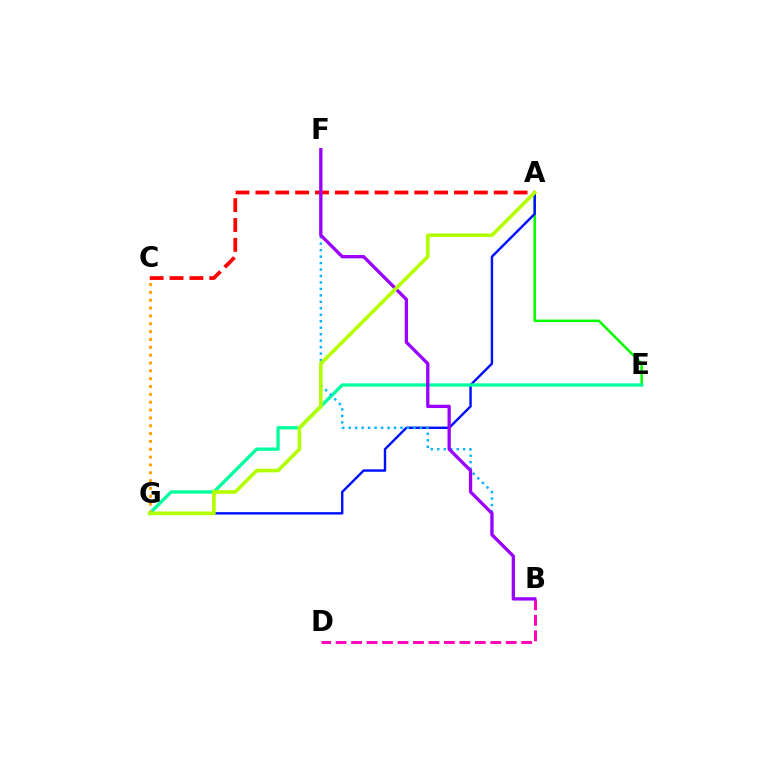{('A', 'E'): [{'color': '#08ff00', 'line_style': 'solid', 'thickness': 1.84}], ('A', 'C'): [{'color': '#ff0000', 'line_style': 'dashed', 'thickness': 2.7}], ('B', 'D'): [{'color': '#ff00bd', 'line_style': 'dashed', 'thickness': 2.1}], ('A', 'G'): [{'color': '#0010ff', 'line_style': 'solid', 'thickness': 1.75}, {'color': '#b3ff00', 'line_style': 'solid', 'thickness': 2.62}], ('E', 'G'): [{'color': '#00ff9d', 'line_style': 'solid', 'thickness': 2.39}], ('B', 'F'): [{'color': '#00b5ff', 'line_style': 'dotted', 'thickness': 1.76}, {'color': '#9b00ff', 'line_style': 'solid', 'thickness': 2.38}], ('C', 'G'): [{'color': '#ffa500', 'line_style': 'dotted', 'thickness': 2.13}]}